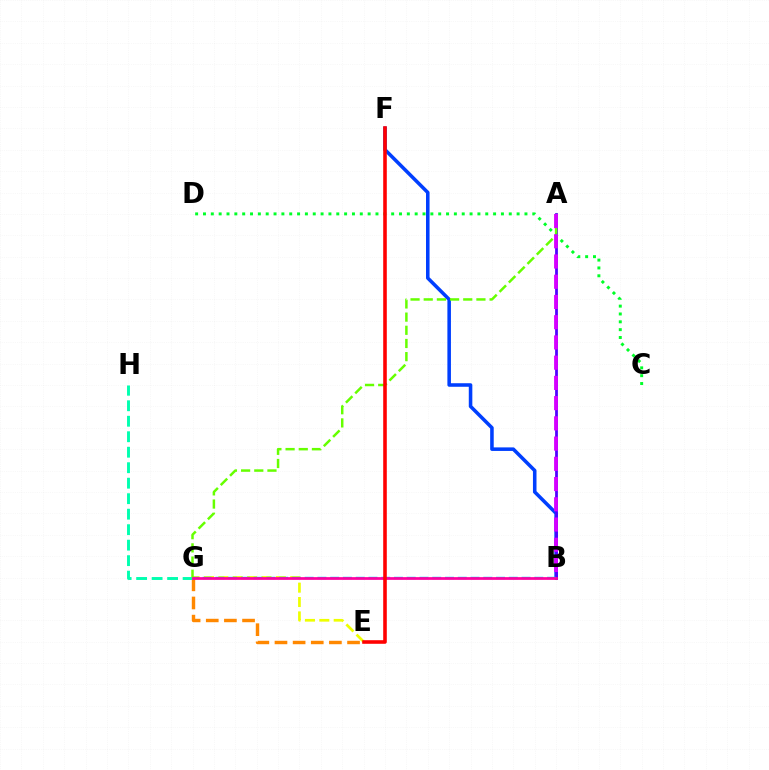{('B', 'F'): [{'color': '#003fff', 'line_style': 'solid', 'thickness': 2.56}], ('E', 'G'): [{'color': '#eeff00', 'line_style': 'dashed', 'thickness': 1.95}, {'color': '#ff8800', 'line_style': 'dashed', 'thickness': 2.46}], ('A', 'B'): [{'color': '#4f00ff', 'line_style': 'solid', 'thickness': 2.0}, {'color': '#d600ff', 'line_style': 'dashed', 'thickness': 2.75}], ('G', 'H'): [{'color': '#00ffaf', 'line_style': 'dashed', 'thickness': 2.1}], ('B', 'G'): [{'color': '#00c7ff', 'line_style': 'dashed', 'thickness': 1.73}, {'color': '#ff00a0', 'line_style': 'solid', 'thickness': 1.97}], ('A', 'G'): [{'color': '#66ff00', 'line_style': 'dashed', 'thickness': 1.79}], ('C', 'D'): [{'color': '#00ff27', 'line_style': 'dotted', 'thickness': 2.13}], ('E', 'F'): [{'color': '#ff0000', 'line_style': 'solid', 'thickness': 2.58}]}